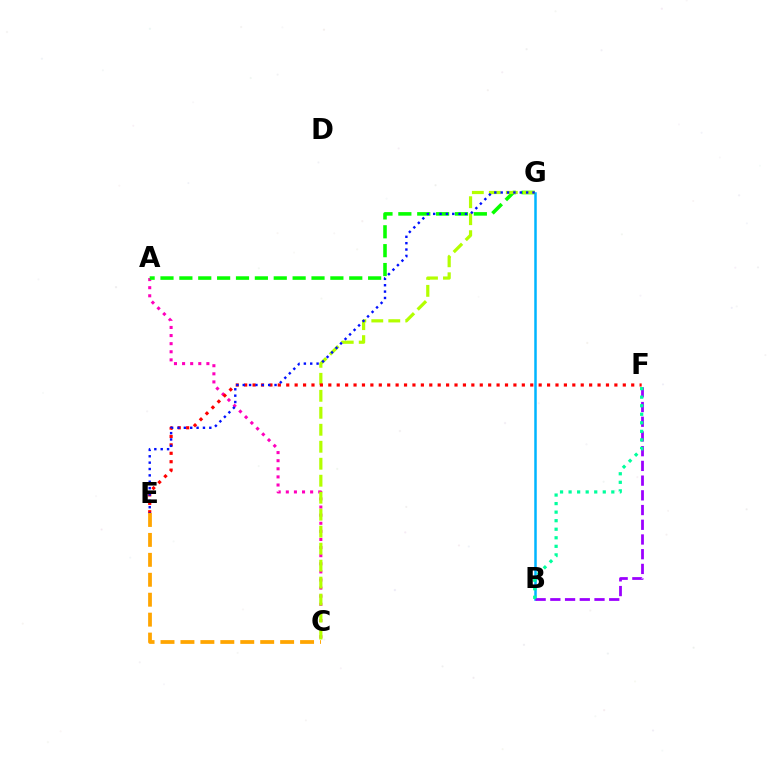{('B', 'G'): [{'color': '#00b5ff', 'line_style': 'solid', 'thickness': 1.81}], ('B', 'F'): [{'color': '#9b00ff', 'line_style': 'dashed', 'thickness': 2.0}, {'color': '#00ff9d', 'line_style': 'dotted', 'thickness': 2.32}], ('A', 'C'): [{'color': '#ff00bd', 'line_style': 'dotted', 'thickness': 2.2}], ('A', 'G'): [{'color': '#08ff00', 'line_style': 'dashed', 'thickness': 2.56}], ('C', 'G'): [{'color': '#b3ff00', 'line_style': 'dashed', 'thickness': 2.31}], ('E', 'F'): [{'color': '#ff0000', 'line_style': 'dotted', 'thickness': 2.29}], ('E', 'G'): [{'color': '#0010ff', 'line_style': 'dotted', 'thickness': 1.73}], ('C', 'E'): [{'color': '#ffa500', 'line_style': 'dashed', 'thickness': 2.71}]}